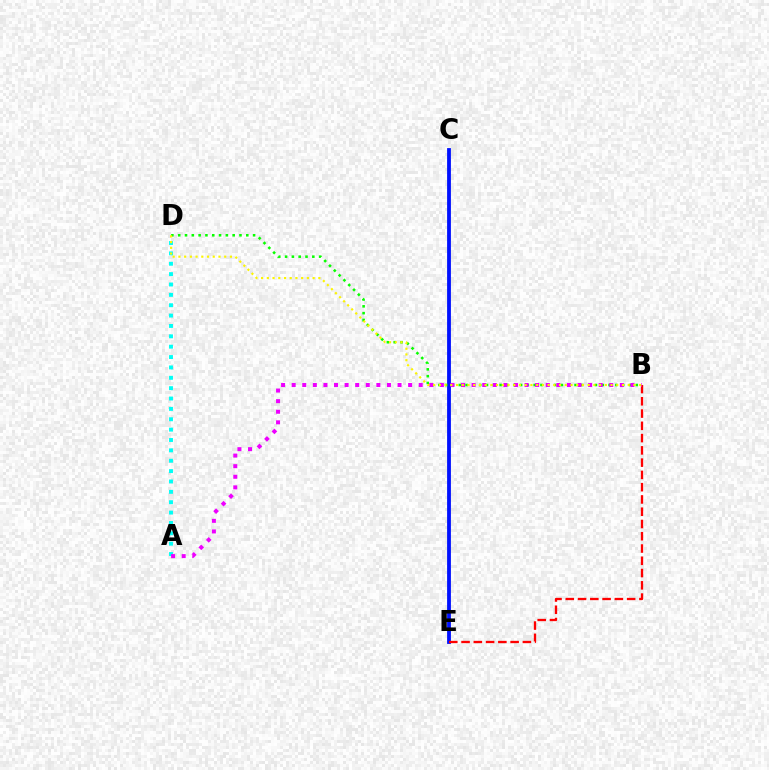{('A', 'D'): [{'color': '#00fff6', 'line_style': 'dotted', 'thickness': 2.82}], ('C', 'E'): [{'color': '#0010ff', 'line_style': 'solid', 'thickness': 2.74}], ('B', 'D'): [{'color': '#08ff00', 'line_style': 'dotted', 'thickness': 1.85}, {'color': '#fcf500', 'line_style': 'dotted', 'thickness': 1.55}], ('B', 'E'): [{'color': '#ff0000', 'line_style': 'dashed', 'thickness': 1.67}], ('A', 'B'): [{'color': '#ee00ff', 'line_style': 'dotted', 'thickness': 2.88}]}